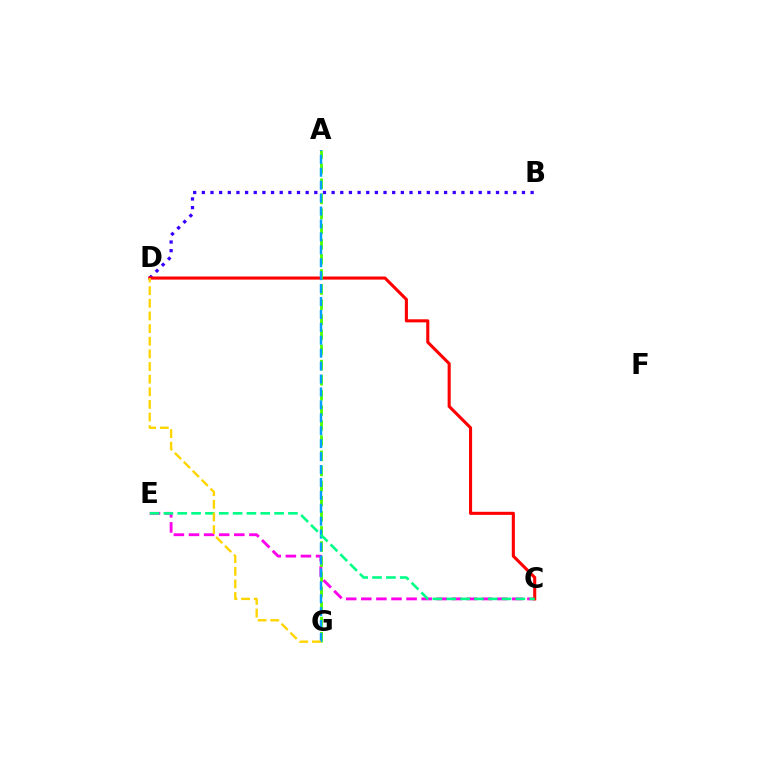{('B', 'D'): [{'color': '#3700ff', 'line_style': 'dotted', 'thickness': 2.35}], ('C', 'E'): [{'color': '#ff00ed', 'line_style': 'dashed', 'thickness': 2.05}, {'color': '#00ff86', 'line_style': 'dashed', 'thickness': 1.88}], ('C', 'D'): [{'color': '#ff0000', 'line_style': 'solid', 'thickness': 2.22}], ('A', 'G'): [{'color': '#4fff00', 'line_style': 'dashed', 'thickness': 2.05}, {'color': '#009eff', 'line_style': 'dashed', 'thickness': 1.76}], ('D', 'G'): [{'color': '#ffd500', 'line_style': 'dashed', 'thickness': 1.72}]}